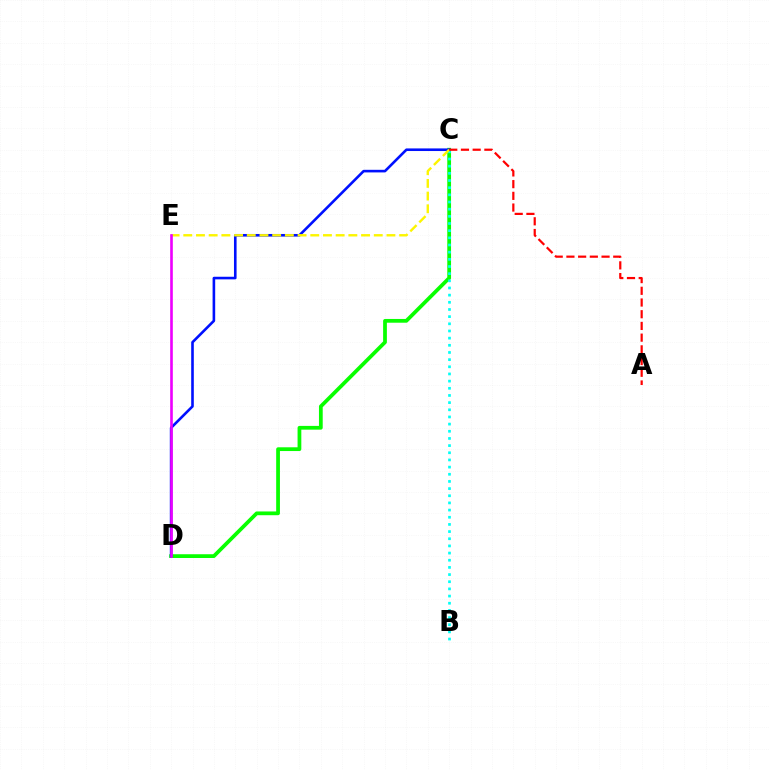{('C', 'D'): [{'color': '#08ff00', 'line_style': 'solid', 'thickness': 2.7}, {'color': '#0010ff', 'line_style': 'solid', 'thickness': 1.88}], ('B', 'C'): [{'color': '#00fff6', 'line_style': 'dotted', 'thickness': 1.95}], ('C', 'E'): [{'color': '#fcf500', 'line_style': 'dashed', 'thickness': 1.73}], ('D', 'E'): [{'color': '#ee00ff', 'line_style': 'solid', 'thickness': 1.9}], ('A', 'C'): [{'color': '#ff0000', 'line_style': 'dashed', 'thickness': 1.59}]}